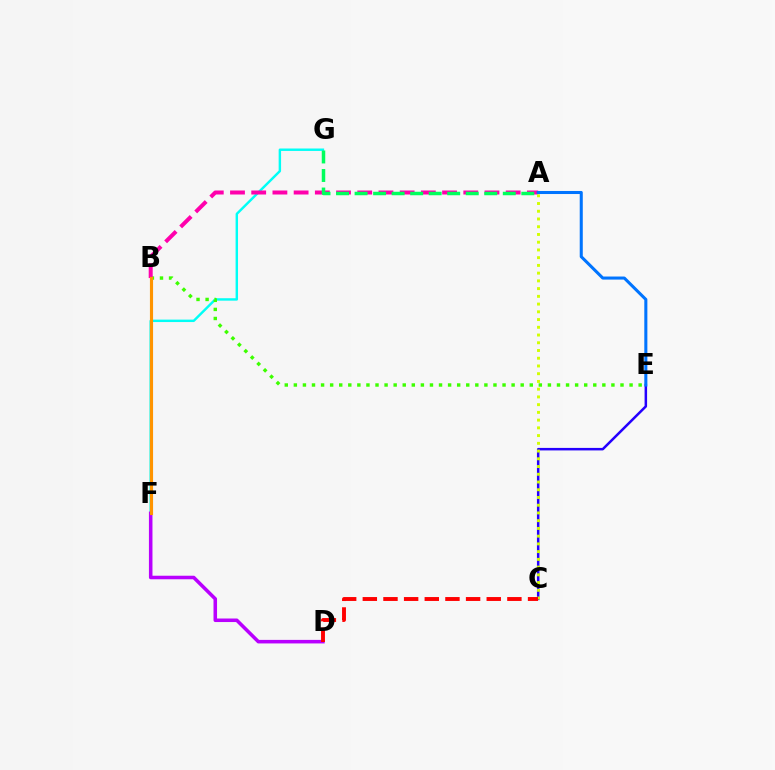{('F', 'G'): [{'color': '#00fff6', 'line_style': 'solid', 'thickness': 1.75}], ('B', 'E'): [{'color': '#3dff00', 'line_style': 'dotted', 'thickness': 2.47}], ('D', 'F'): [{'color': '#b900ff', 'line_style': 'solid', 'thickness': 2.55}], ('A', 'B'): [{'color': '#ff00ac', 'line_style': 'dashed', 'thickness': 2.88}], ('B', 'F'): [{'color': '#ff9400', 'line_style': 'solid', 'thickness': 2.26}], ('C', 'E'): [{'color': '#2500ff', 'line_style': 'solid', 'thickness': 1.81}], ('A', 'C'): [{'color': '#d1ff00', 'line_style': 'dotted', 'thickness': 2.1}], ('A', 'G'): [{'color': '#00ff5c', 'line_style': 'dashed', 'thickness': 2.52}], ('A', 'E'): [{'color': '#0074ff', 'line_style': 'solid', 'thickness': 2.2}], ('C', 'D'): [{'color': '#ff0000', 'line_style': 'dashed', 'thickness': 2.81}]}